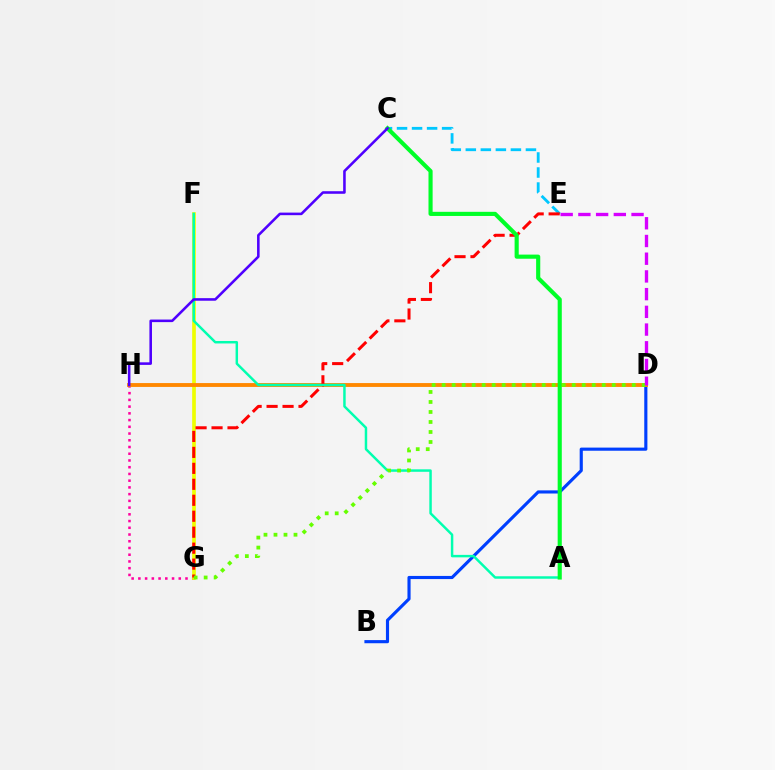{('G', 'H'): [{'color': '#ff00a0', 'line_style': 'dotted', 'thickness': 1.83}], ('B', 'D'): [{'color': '#003fff', 'line_style': 'solid', 'thickness': 2.26}], ('F', 'G'): [{'color': '#eeff00', 'line_style': 'solid', 'thickness': 2.64}], ('C', 'E'): [{'color': '#00c7ff', 'line_style': 'dashed', 'thickness': 2.04}], ('D', 'H'): [{'color': '#ff8800', 'line_style': 'solid', 'thickness': 2.78}], ('E', 'G'): [{'color': '#ff0000', 'line_style': 'dashed', 'thickness': 2.17}], ('A', 'F'): [{'color': '#00ffaf', 'line_style': 'solid', 'thickness': 1.78}], ('A', 'C'): [{'color': '#00ff27', 'line_style': 'solid', 'thickness': 2.97}], ('D', 'G'): [{'color': '#66ff00', 'line_style': 'dotted', 'thickness': 2.72}], ('C', 'H'): [{'color': '#4f00ff', 'line_style': 'solid', 'thickness': 1.85}], ('D', 'E'): [{'color': '#d600ff', 'line_style': 'dashed', 'thickness': 2.41}]}